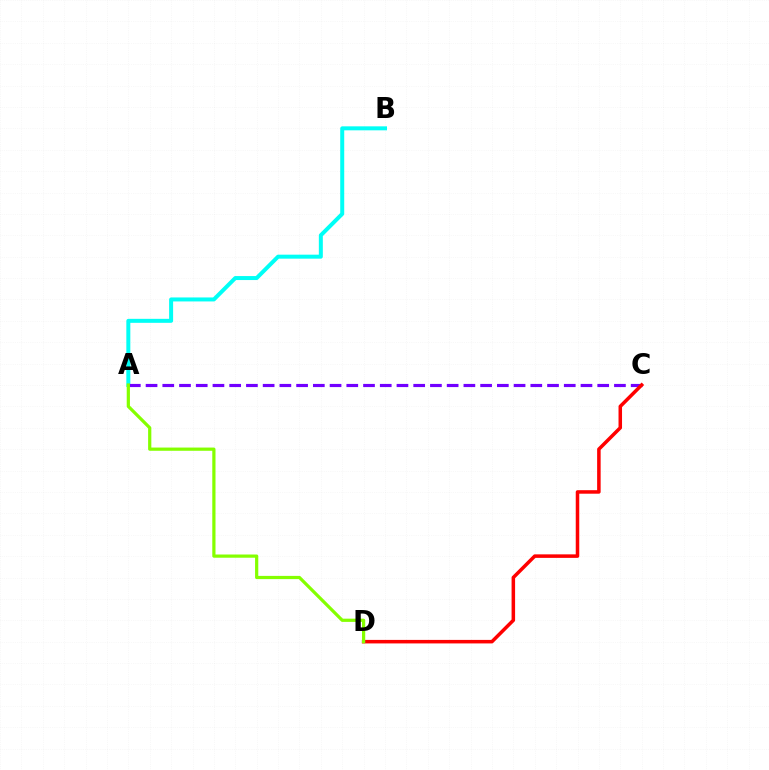{('A', 'B'): [{'color': '#00fff6', 'line_style': 'solid', 'thickness': 2.88}], ('A', 'C'): [{'color': '#7200ff', 'line_style': 'dashed', 'thickness': 2.27}], ('C', 'D'): [{'color': '#ff0000', 'line_style': 'solid', 'thickness': 2.53}], ('A', 'D'): [{'color': '#84ff00', 'line_style': 'solid', 'thickness': 2.32}]}